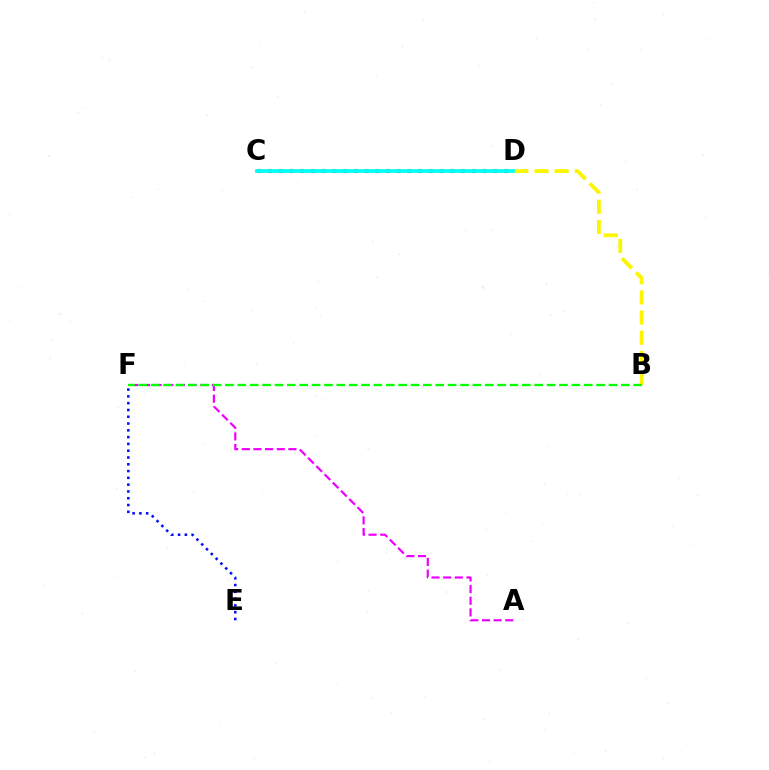{('E', 'F'): [{'color': '#0010ff', 'line_style': 'dotted', 'thickness': 1.84}], ('A', 'F'): [{'color': '#ee00ff', 'line_style': 'dashed', 'thickness': 1.58}], ('C', 'D'): [{'color': '#ff0000', 'line_style': 'dotted', 'thickness': 2.92}, {'color': '#00fff6', 'line_style': 'solid', 'thickness': 2.72}], ('B', 'D'): [{'color': '#fcf500', 'line_style': 'dashed', 'thickness': 2.74}], ('B', 'F'): [{'color': '#08ff00', 'line_style': 'dashed', 'thickness': 1.68}]}